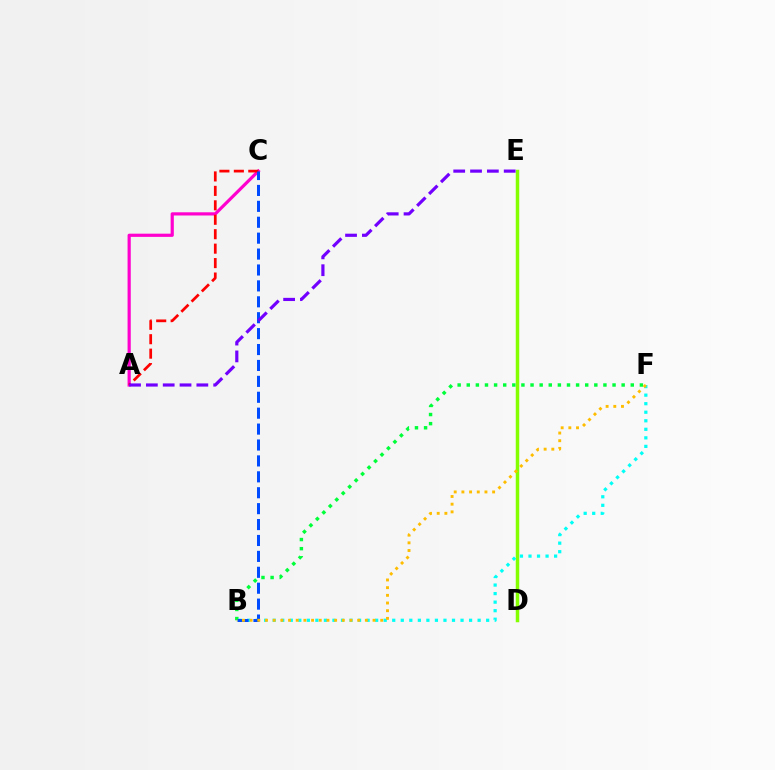{('D', 'E'): [{'color': '#84ff00', 'line_style': 'solid', 'thickness': 2.51}], ('A', 'C'): [{'color': '#ff00cf', 'line_style': 'solid', 'thickness': 2.3}, {'color': '#ff0000', 'line_style': 'dashed', 'thickness': 1.96}], ('B', 'F'): [{'color': '#00ff39', 'line_style': 'dotted', 'thickness': 2.48}, {'color': '#00fff6', 'line_style': 'dotted', 'thickness': 2.32}, {'color': '#ffbd00', 'line_style': 'dotted', 'thickness': 2.09}], ('B', 'C'): [{'color': '#004bff', 'line_style': 'dashed', 'thickness': 2.16}], ('A', 'E'): [{'color': '#7200ff', 'line_style': 'dashed', 'thickness': 2.29}]}